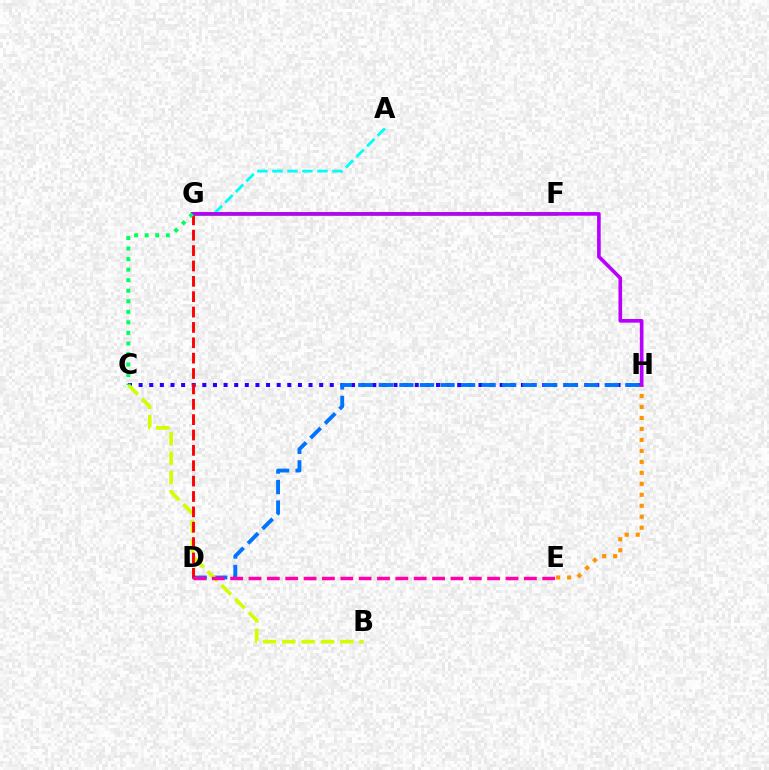{('C', 'H'): [{'color': '#2500ff', 'line_style': 'dotted', 'thickness': 2.89}], ('F', 'G'): [{'color': '#3dff00', 'line_style': 'solid', 'thickness': 2.9}], ('D', 'H'): [{'color': '#0074ff', 'line_style': 'dashed', 'thickness': 2.79}], ('E', 'H'): [{'color': '#ff9400', 'line_style': 'dotted', 'thickness': 2.98}], ('B', 'C'): [{'color': '#d1ff00', 'line_style': 'dashed', 'thickness': 2.62}], ('D', 'G'): [{'color': '#ff0000', 'line_style': 'dashed', 'thickness': 2.09}], ('A', 'G'): [{'color': '#00fff6', 'line_style': 'dashed', 'thickness': 2.04}], ('G', 'H'): [{'color': '#b900ff', 'line_style': 'solid', 'thickness': 2.62}], ('D', 'E'): [{'color': '#ff00ac', 'line_style': 'dashed', 'thickness': 2.49}], ('C', 'G'): [{'color': '#00ff5c', 'line_style': 'dotted', 'thickness': 2.86}]}